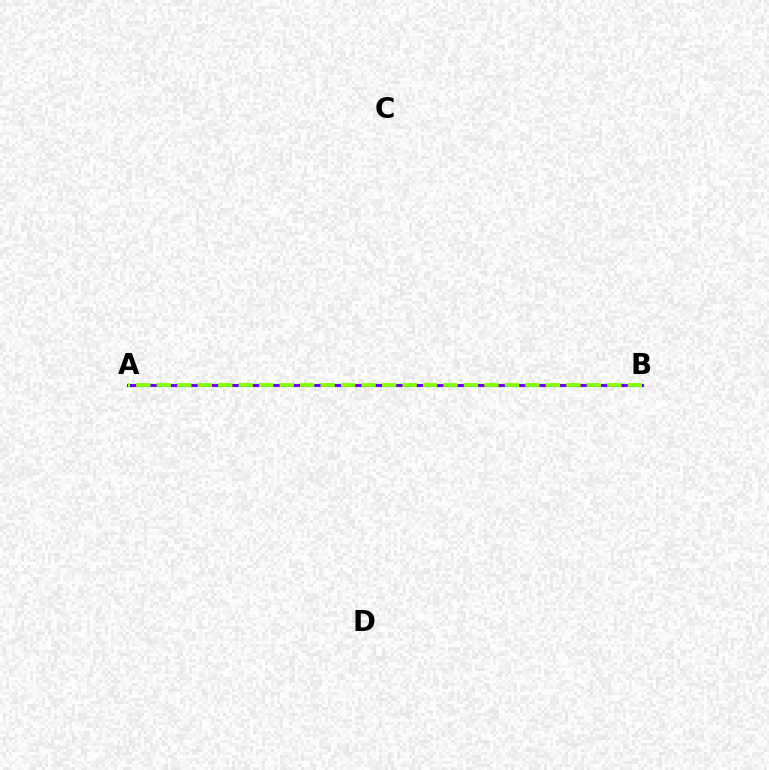{('A', 'B'): [{'color': '#00fff6', 'line_style': 'dotted', 'thickness': 2.42}, {'color': '#ff0000', 'line_style': 'solid', 'thickness': 1.99}, {'color': '#7200ff', 'line_style': 'solid', 'thickness': 2.18}, {'color': '#84ff00', 'line_style': 'dashed', 'thickness': 2.78}]}